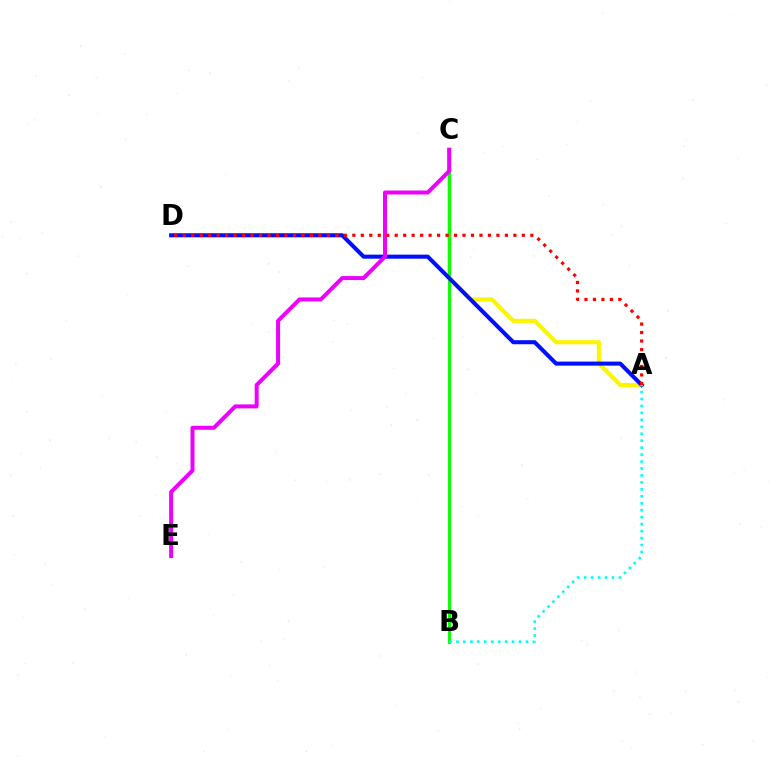{('A', 'C'): [{'color': '#fcf500', 'line_style': 'solid', 'thickness': 2.96}], ('B', 'C'): [{'color': '#08ff00', 'line_style': 'solid', 'thickness': 2.12}], ('A', 'D'): [{'color': '#0010ff', 'line_style': 'solid', 'thickness': 2.92}, {'color': '#ff0000', 'line_style': 'dotted', 'thickness': 2.3}], ('C', 'E'): [{'color': '#ee00ff', 'line_style': 'solid', 'thickness': 2.87}], ('A', 'B'): [{'color': '#00fff6', 'line_style': 'dotted', 'thickness': 1.89}]}